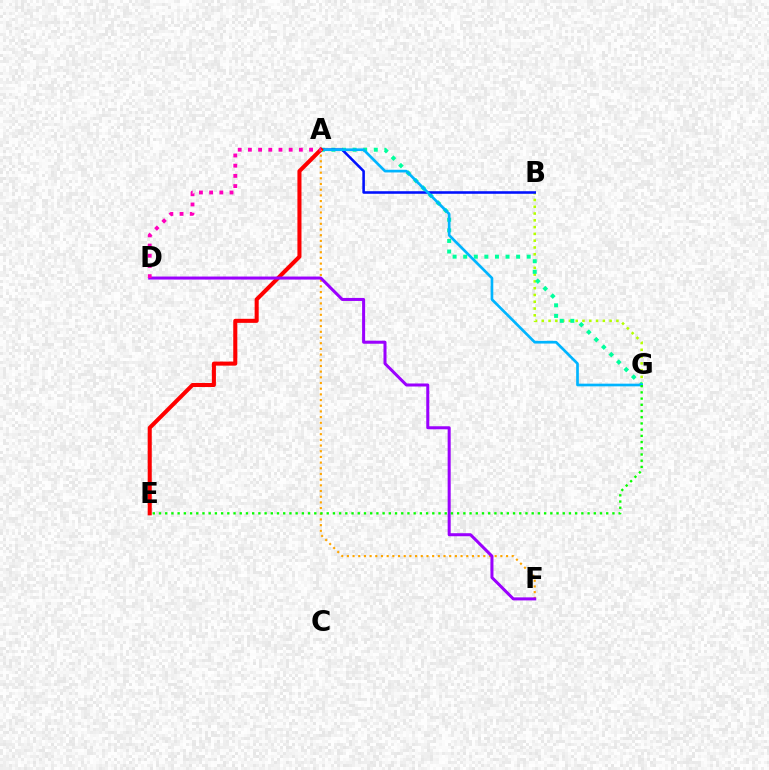{('B', 'G'): [{'color': '#b3ff00', 'line_style': 'dotted', 'thickness': 1.84}], ('A', 'G'): [{'color': '#00ff9d', 'line_style': 'dotted', 'thickness': 2.88}, {'color': '#00b5ff', 'line_style': 'solid', 'thickness': 1.93}], ('A', 'B'): [{'color': '#0010ff', 'line_style': 'solid', 'thickness': 1.85}], ('A', 'E'): [{'color': '#ff0000', 'line_style': 'solid', 'thickness': 2.92}], ('A', 'F'): [{'color': '#ffa500', 'line_style': 'dotted', 'thickness': 1.54}], ('D', 'F'): [{'color': '#9b00ff', 'line_style': 'solid', 'thickness': 2.18}], ('E', 'G'): [{'color': '#08ff00', 'line_style': 'dotted', 'thickness': 1.69}], ('A', 'D'): [{'color': '#ff00bd', 'line_style': 'dotted', 'thickness': 2.77}]}